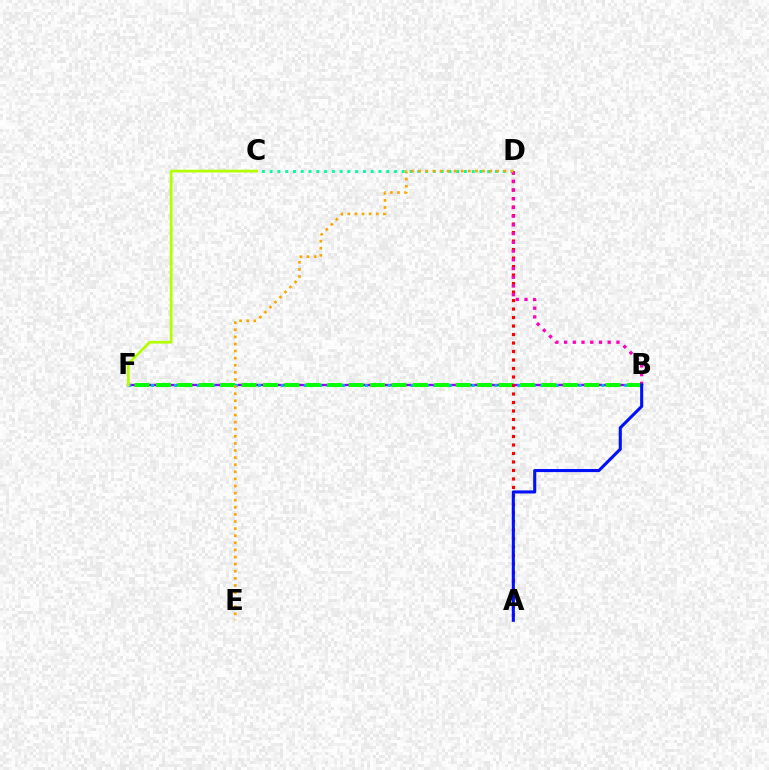{('B', 'F'): [{'color': '#9b00ff', 'line_style': 'solid', 'thickness': 1.7}, {'color': '#00b5ff', 'line_style': 'dotted', 'thickness': 2.07}, {'color': '#08ff00', 'line_style': 'dashed', 'thickness': 2.91}], ('A', 'D'): [{'color': '#ff0000', 'line_style': 'dotted', 'thickness': 2.31}], ('C', 'D'): [{'color': '#00ff9d', 'line_style': 'dotted', 'thickness': 2.11}], ('B', 'D'): [{'color': '#ff00bd', 'line_style': 'dotted', 'thickness': 2.37}], ('A', 'B'): [{'color': '#0010ff', 'line_style': 'solid', 'thickness': 2.22}], ('C', 'F'): [{'color': '#b3ff00', 'line_style': 'solid', 'thickness': 1.99}], ('D', 'E'): [{'color': '#ffa500', 'line_style': 'dotted', 'thickness': 1.93}]}